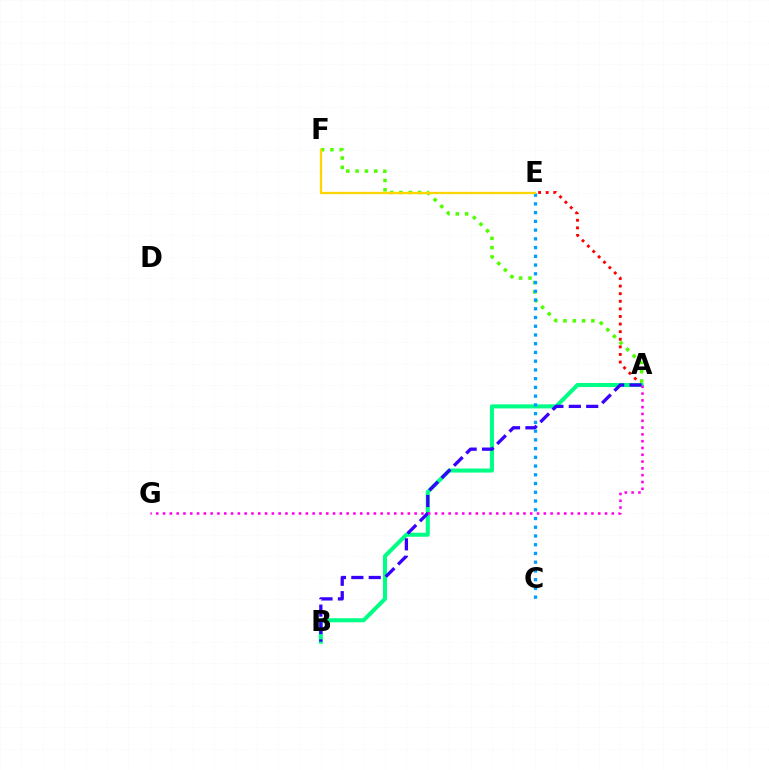{('A', 'E'): [{'color': '#ff0000', 'line_style': 'dotted', 'thickness': 2.06}], ('A', 'B'): [{'color': '#00ff86', 'line_style': 'solid', 'thickness': 2.92}, {'color': '#3700ff', 'line_style': 'dashed', 'thickness': 2.37}], ('A', 'F'): [{'color': '#4fff00', 'line_style': 'dotted', 'thickness': 2.53}], ('A', 'G'): [{'color': '#ff00ed', 'line_style': 'dotted', 'thickness': 1.85}], ('C', 'E'): [{'color': '#009eff', 'line_style': 'dotted', 'thickness': 2.37}], ('E', 'F'): [{'color': '#ffd500', 'line_style': 'solid', 'thickness': 1.66}]}